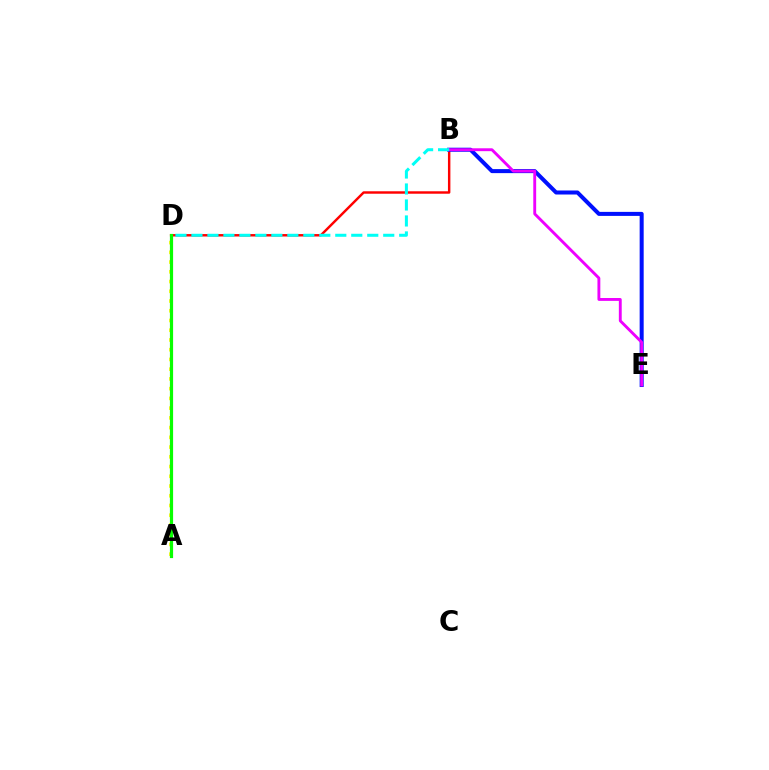{('B', 'D'): [{'color': '#ff0000', 'line_style': 'solid', 'thickness': 1.76}, {'color': '#00fff6', 'line_style': 'dashed', 'thickness': 2.17}], ('B', 'E'): [{'color': '#0010ff', 'line_style': 'solid', 'thickness': 2.9}, {'color': '#ee00ff', 'line_style': 'solid', 'thickness': 2.07}], ('A', 'D'): [{'color': '#fcf500', 'line_style': 'dotted', 'thickness': 2.65}, {'color': '#08ff00', 'line_style': 'solid', 'thickness': 2.3}]}